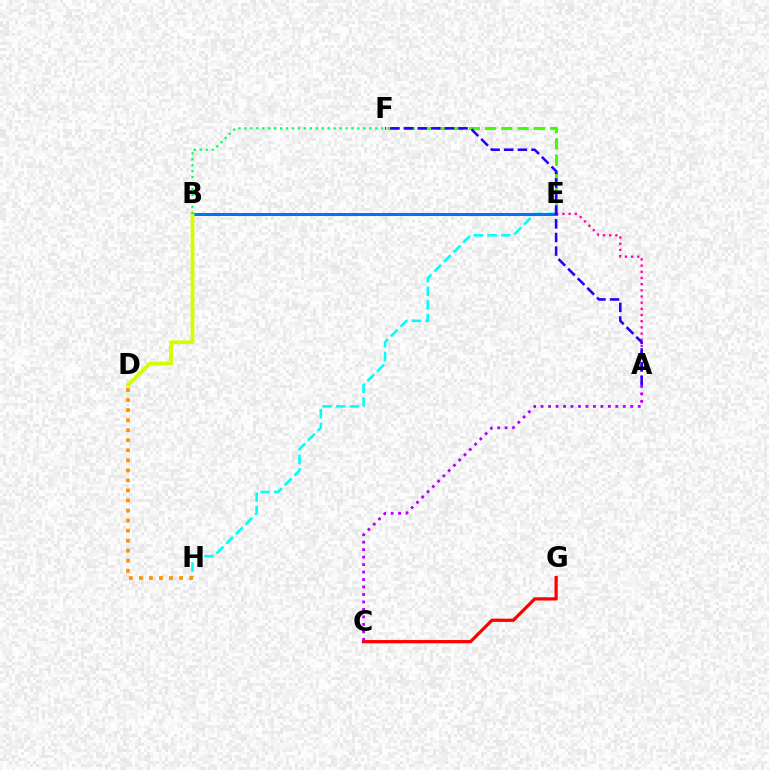{('E', 'F'): [{'color': '#3dff00', 'line_style': 'dashed', 'thickness': 2.21}], ('E', 'H'): [{'color': '#00fff6', 'line_style': 'dashed', 'thickness': 1.85}], ('B', 'E'): [{'color': '#0074ff', 'line_style': 'solid', 'thickness': 2.16}], ('B', 'D'): [{'color': '#d1ff00', 'line_style': 'solid', 'thickness': 2.68}], ('B', 'F'): [{'color': '#00ff5c', 'line_style': 'dotted', 'thickness': 1.62}], ('A', 'E'): [{'color': '#ff00ac', 'line_style': 'dotted', 'thickness': 1.68}], ('D', 'H'): [{'color': '#ff9400', 'line_style': 'dotted', 'thickness': 2.73}], ('C', 'G'): [{'color': '#ff0000', 'line_style': 'solid', 'thickness': 2.32}], ('A', 'F'): [{'color': '#2500ff', 'line_style': 'dashed', 'thickness': 1.85}], ('A', 'C'): [{'color': '#b900ff', 'line_style': 'dotted', 'thickness': 2.03}]}